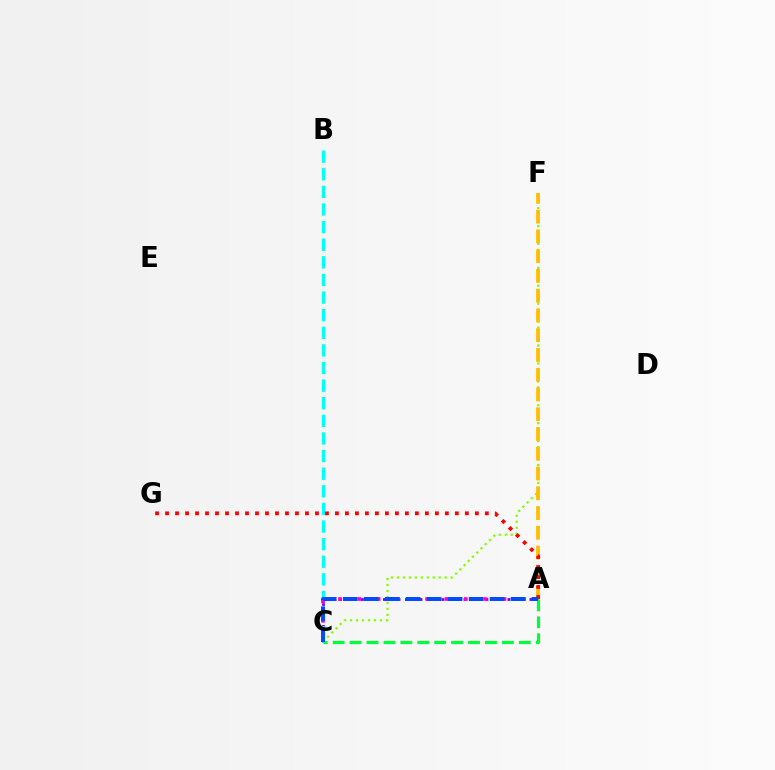{('A', 'C'): [{'color': '#7200ff', 'line_style': 'dotted', 'thickness': 1.99}, {'color': '#00ff39', 'line_style': 'dashed', 'thickness': 2.3}, {'color': '#ff00cf', 'line_style': 'dotted', 'thickness': 2.63}, {'color': '#004bff', 'line_style': 'dashed', 'thickness': 2.85}], ('B', 'C'): [{'color': '#00fff6', 'line_style': 'dashed', 'thickness': 2.39}], ('C', 'F'): [{'color': '#84ff00', 'line_style': 'dotted', 'thickness': 1.62}], ('A', 'F'): [{'color': '#ffbd00', 'line_style': 'dashed', 'thickness': 2.68}], ('A', 'G'): [{'color': '#ff0000', 'line_style': 'dotted', 'thickness': 2.71}]}